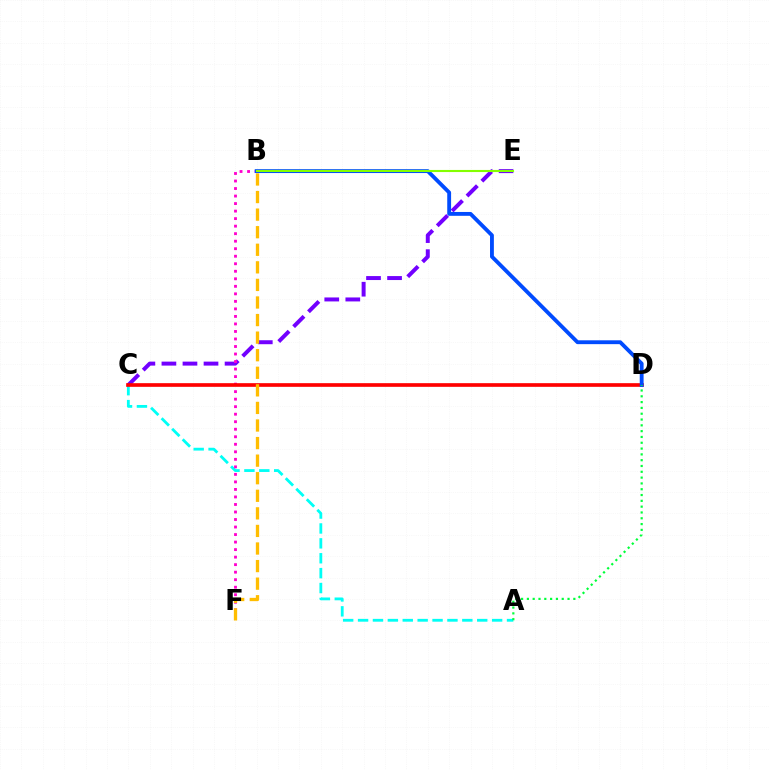{('A', 'C'): [{'color': '#00fff6', 'line_style': 'dashed', 'thickness': 2.02}], ('C', 'E'): [{'color': '#7200ff', 'line_style': 'dashed', 'thickness': 2.86}], ('B', 'F'): [{'color': '#ff00cf', 'line_style': 'dotted', 'thickness': 2.04}, {'color': '#ffbd00', 'line_style': 'dashed', 'thickness': 2.39}], ('C', 'D'): [{'color': '#ff0000', 'line_style': 'solid', 'thickness': 2.64}], ('B', 'D'): [{'color': '#004bff', 'line_style': 'solid', 'thickness': 2.77}], ('A', 'D'): [{'color': '#00ff39', 'line_style': 'dotted', 'thickness': 1.58}], ('B', 'E'): [{'color': '#84ff00', 'line_style': 'solid', 'thickness': 1.52}]}